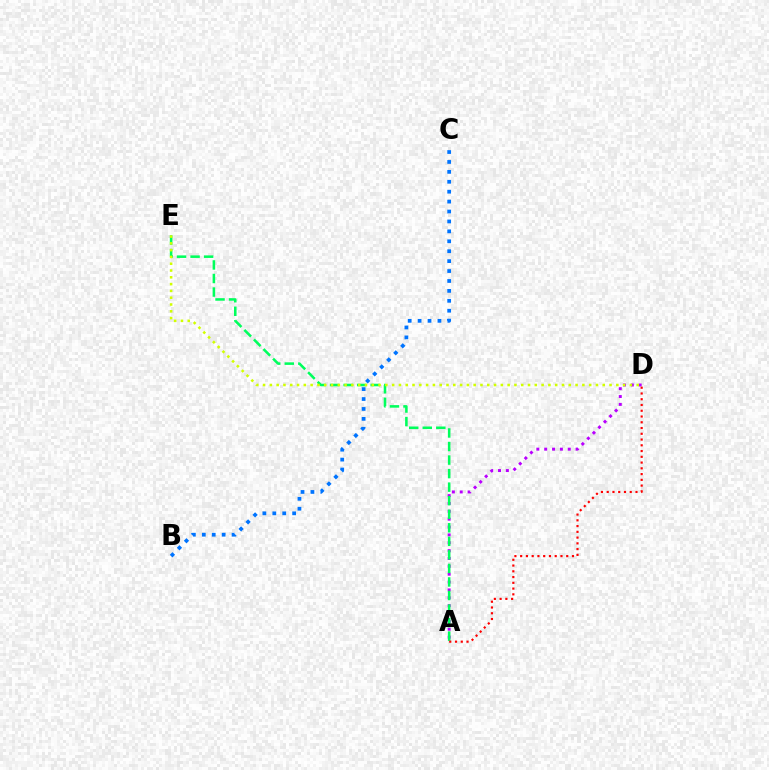{('A', 'D'): [{'color': '#b900ff', 'line_style': 'dotted', 'thickness': 2.14}, {'color': '#ff0000', 'line_style': 'dotted', 'thickness': 1.56}], ('A', 'E'): [{'color': '#00ff5c', 'line_style': 'dashed', 'thickness': 1.84}], ('B', 'C'): [{'color': '#0074ff', 'line_style': 'dotted', 'thickness': 2.7}], ('D', 'E'): [{'color': '#d1ff00', 'line_style': 'dotted', 'thickness': 1.85}]}